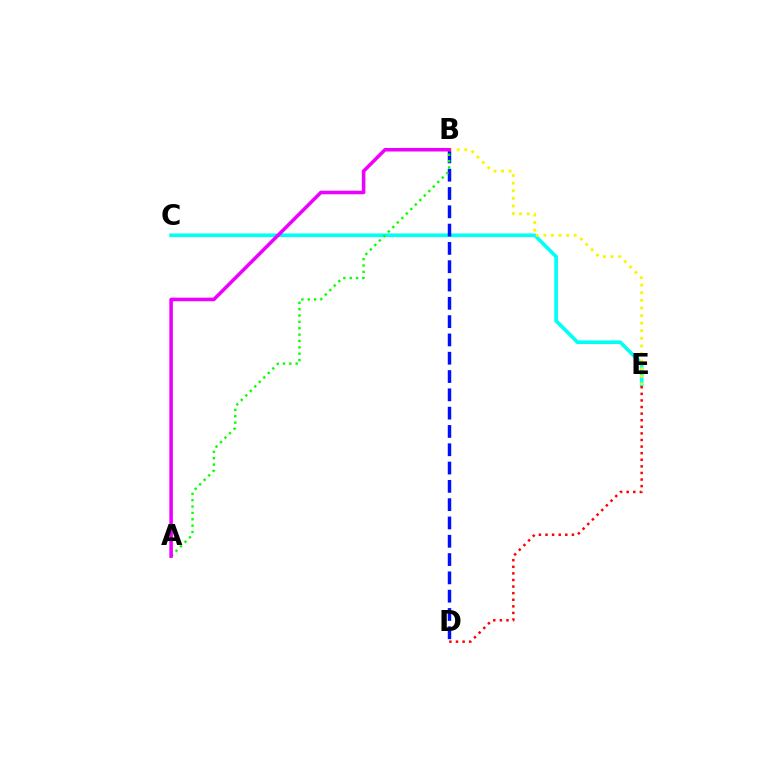{('C', 'E'): [{'color': '#00fff6', 'line_style': 'solid', 'thickness': 2.63}], ('B', 'D'): [{'color': '#0010ff', 'line_style': 'dashed', 'thickness': 2.49}], ('A', 'B'): [{'color': '#08ff00', 'line_style': 'dotted', 'thickness': 1.73}, {'color': '#ee00ff', 'line_style': 'solid', 'thickness': 2.56}], ('B', 'E'): [{'color': '#fcf500', 'line_style': 'dotted', 'thickness': 2.07}], ('D', 'E'): [{'color': '#ff0000', 'line_style': 'dotted', 'thickness': 1.79}]}